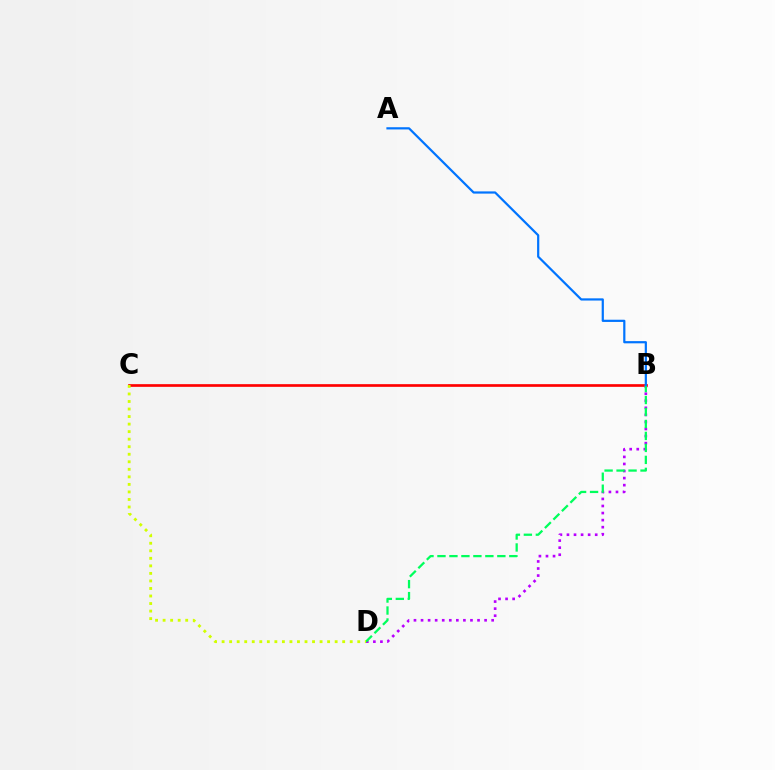{('B', 'C'): [{'color': '#ff0000', 'line_style': 'solid', 'thickness': 1.93}], ('B', 'D'): [{'color': '#b900ff', 'line_style': 'dotted', 'thickness': 1.92}, {'color': '#00ff5c', 'line_style': 'dashed', 'thickness': 1.63}], ('C', 'D'): [{'color': '#d1ff00', 'line_style': 'dotted', 'thickness': 2.05}], ('A', 'B'): [{'color': '#0074ff', 'line_style': 'solid', 'thickness': 1.59}]}